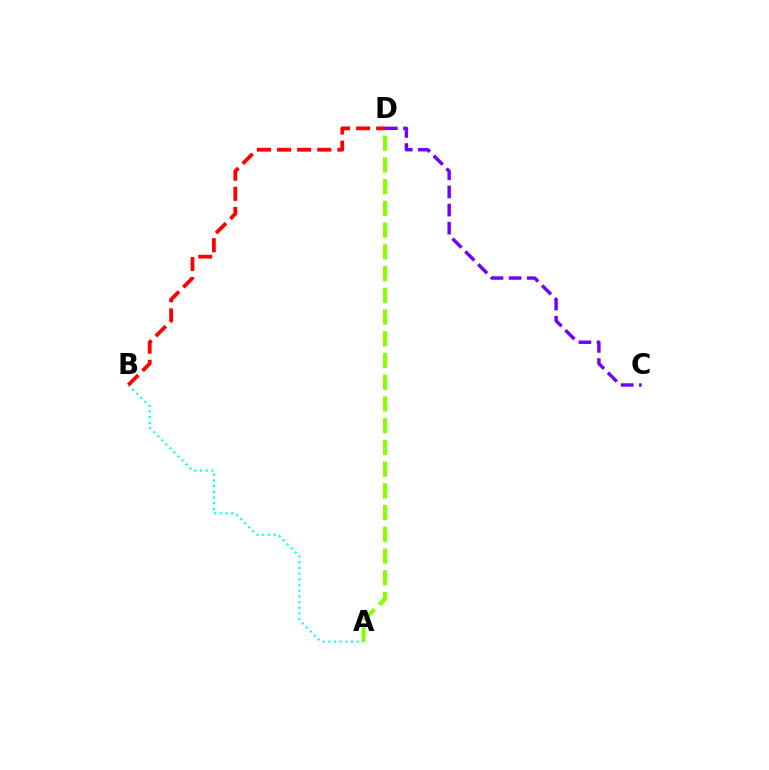{('A', 'D'): [{'color': '#84ff00', 'line_style': 'dashed', 'thickness': 2.95}], ('C', 'D'): [{'color': '#7200ff', 'line_style': 'dashed', 'thickness': 2.47}], ('A', 'B'): [{'color': '#00fff6', 'line_style': 'dotted', 'thickness': 1.55}], ('B', 'D'): [{'color': '#ff0000', 'line_style': 'dashed', 'thickness': 2.73}]}